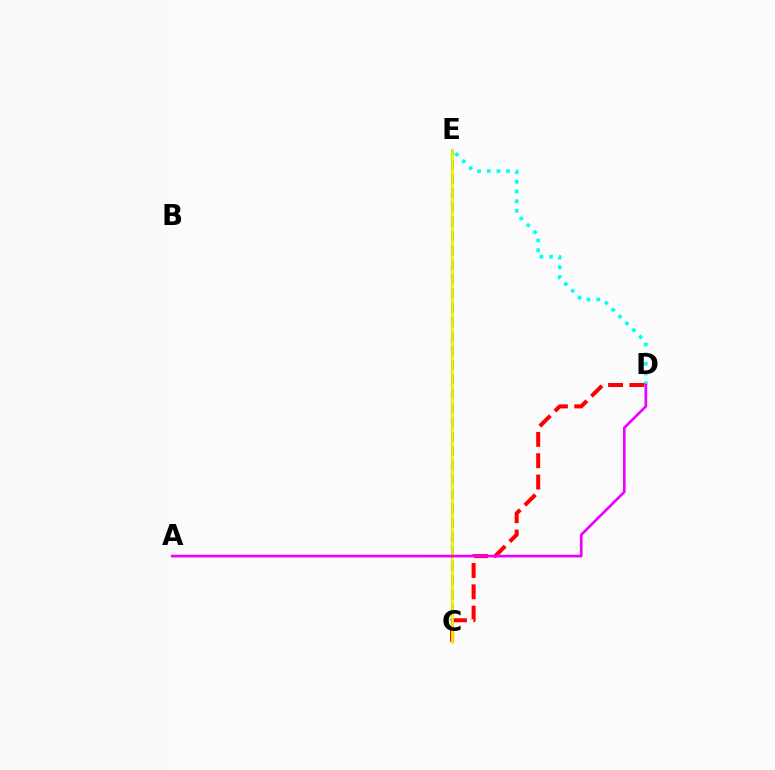{('C', 'E'): [{'color': '#08ff00', 'line_style': 'solid', 'thickness': 1.59}, {'color': '#0010ff', 'line_style': 'dashed', 'thickness': 1.95}, {'color': '#fcf500', 'line_style': 'solid', 'thickness': 1.9}], ('D', 'E'): [{'color': '#00fff6', 'line_style': 'dotted', 'thickness': 2.63}], ('C', 'D'): [{'color': '#ff0000', 'line_style': 'dashed', 'thickness': 2.9}], ('A', 'D'): [{'color': '#ee00ff', 'line_style': 'solid', 'thickness': 1.93}]}